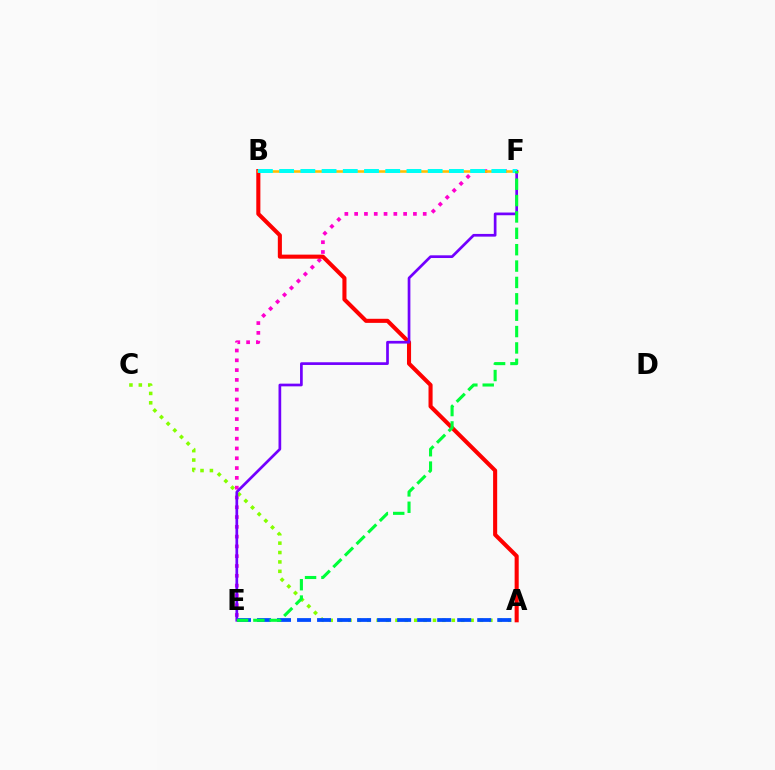{('E', 'F'): [{'color': '#ff00cf', 'line_style': 'dotted', 'thickness': 2.66}, {'color': '#7200ff', 'line_style': 'solid', 'thickness': 1.95}, {'color': '#00ff39', 'line_style': 'dashed', 'thickness': 2.22}], ('A', 'C'): [{'color': '#84ff00', 'line_style': 'dotted', 'thickness': 2.55}], ('A', 'B'): [{'color': '#ff0000', 'line_style': 'solid', 'thickness': 2.94}], ('B', 'F'): [{'color': '#ffbd00', 'line_style': 'solid', 'thickness': 1.84}, {'color': '#00fff6', 'line_style': 'dashed', 'thickness': 2.88}], ('A', 'E'): [{'color': '#004bff', 'line_style': 'dashed', 'thickness': 2.72}]}